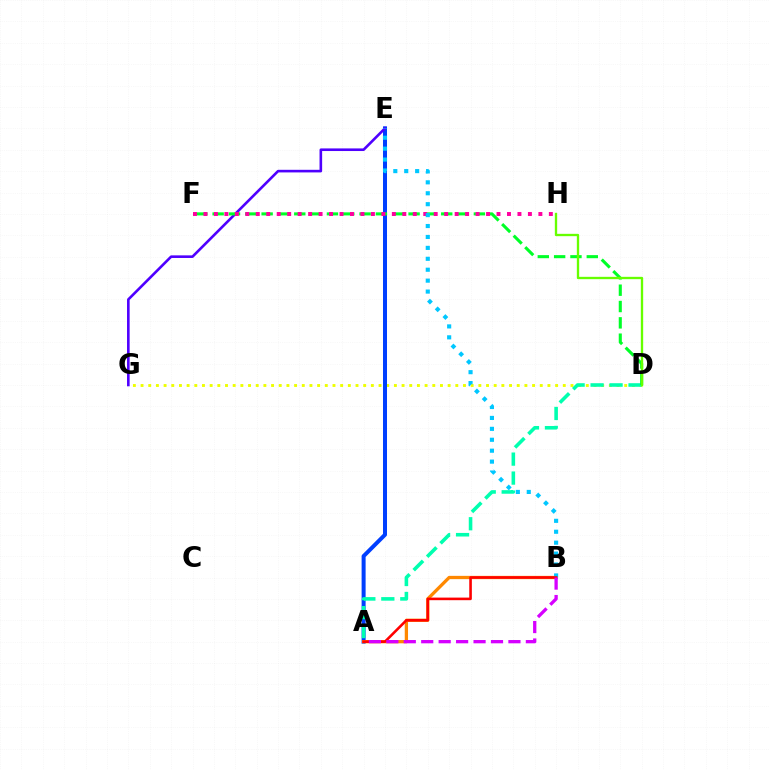{('D', 'G'): [{'color': '#eeff00', 'line_style': 'dotted', 'thickness': 2.09}], ('A', 'E'): [{'color': '#003fff', 'line_style': 'solid', 'thickness': 2.88}], ('E', 'G'): [{'color': '#4f00ff', 'line_style': 'solid', 'thickness': 1.88}], ('A', 'D'): [{'color': '#00ffaf', 'line_style': 'dashed', 'thickness': 2.58}], ('D', 'F'): [{'color': '#00ff27', 'line_style': 'dashed', 'thickness': 2.22}], ('A', 'B'): [{'color': '#ff8800', 'line_style': 'solid', 'thickness': 2.36}, {'color': '#ff0000', 'line_style': 'solid', 'thickness': 1.87}, {'color': '#d600ff', 'line_style': 'dashed', 'thickness': 2.37}], ('F', 'H'): [{'color': '#ff00a0', 'line_style': 'dotted', 'thickness': 2.84}], ('D', 'H'): [{'color': '#66ff00', 'line_style': 'solid', 'thickness': 1.68}], ('B', 'E'): [{'color': '#00c7ff', 'line_style': 'dotted', 'thickness': 2.97}]}